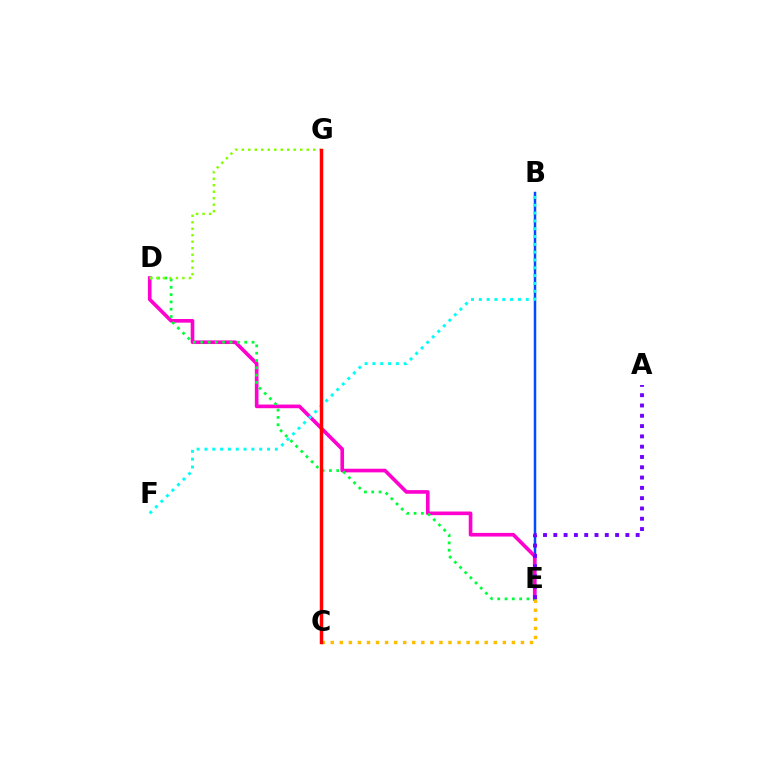{('B', 'E'): [{'color': '#004bff', 'line_style': 'solid', 'thickness': 1.79}], ('D', 'E'): [{'color': '#ff00cf', 'line_style': 'solid', 'thickness': 2.62}, {'color': '#00ff39', 'line_style': 'dotted', 'thickness': 1.99}], ('C', 'E'): [{'color': '#ffbd00', 'line_style': 'dotted', 'thickness': 2.46}], ('B', 'F'): [{'color': '#00fff6', 'line_style': 'dotted', 'thickness': 2.13}], ('A', 'E'): [{'color': '#7200ff', 'line_style': 'dotted', 'thickness': 2.8}], ('D', 'G'): [{'color': '#84ff00', 'line_style': 'dotted', 'thickness': 1.76}], ('C', 'G'): [{'color': '#ff0000', 'line_style': 'solid', 'thickness': 2.49}]}